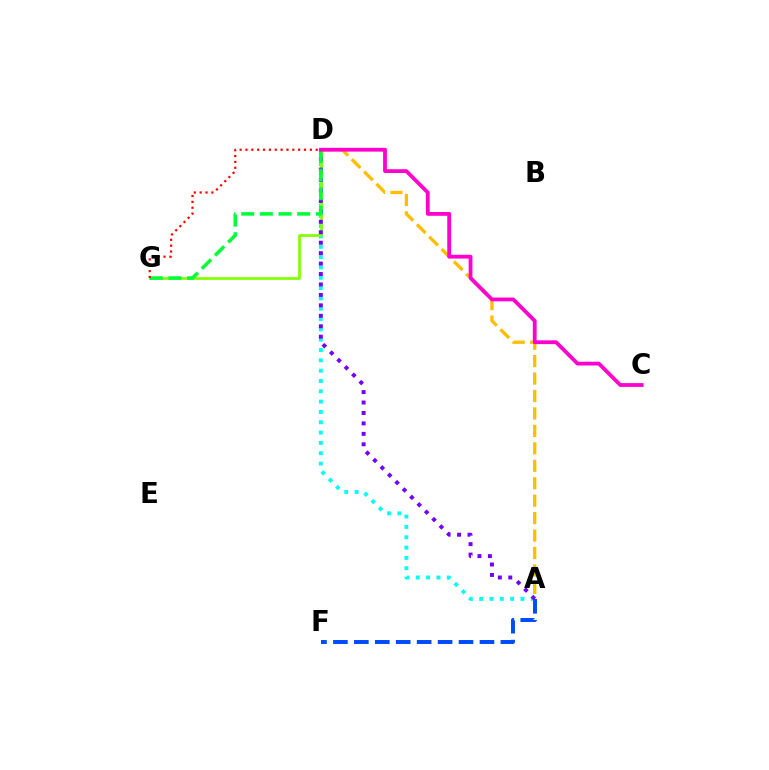{('A', 'D'): [{'color': '#00fff6', 'line_style': 'dotted', 'thickness': 2.8}, {'color': '#ffbd00', 'line_style': 'dashed', 'thickness': 2.37}, {'color': '#7200ff', 'line_style': 'dotted', 'thickness': 2.84}], ('D', 'G'): [{'color': '#84ff00', 'line_style': 'solid', 'thickness': 1.96}, {'color': '#00ff39', 'line_style': 'dashed', 'thickness': 2.53}, {'color': '#ff0000', 'line_style': 'dotted', 'thickness': 1.59}], ('A', 'F'): [{'color': '#004bff', 'line_style': 'dashed', 'thickness': 2.84}], ('C', 'D'): [{'color': '#ff00cf', 'line_style': 'solid', 'thickness': 2.73}]}